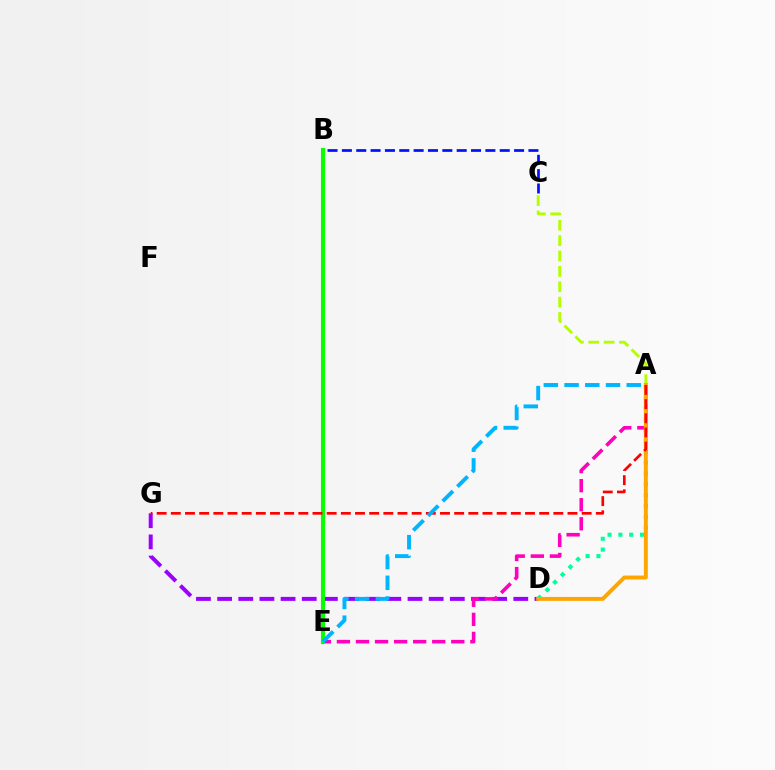{('D', 'G'): [{'color': '#9b00ff', 'line_style': 'dashed', 'thickness': 2.87}], ('A', 'C'): [{'color': '#b3ff00', 'line_style': 'dashed', 'thickness': 2.09}], ('A', 'E'): [{'color': '#ff00bd', 'line_style': 'dashed', 'thickness': 2.59}, {'color': '#00b5ff', 'line_style': 'dashed', 'thickness': 2.82}], ('B', 'E'): [{'color': '#08ff00', 'line_style': 'solid', 'thickness': 2.97}], ('A', 'D'): [{'color': '#00ff9d', 'line_style': 'dotted', 'thickness': 2.94}, {'color': '#ffa500', 'line_style': 'solid', 'thickness': 2.82}], ('A', 'G'): [{'color': '#ff0000', 'line_style': 'dashed', 'thickness': 1.92}], ('B', 'C'): [{'color': '#0010ff', 'line_style': 'dashed', 'thickness': 1.95}]}